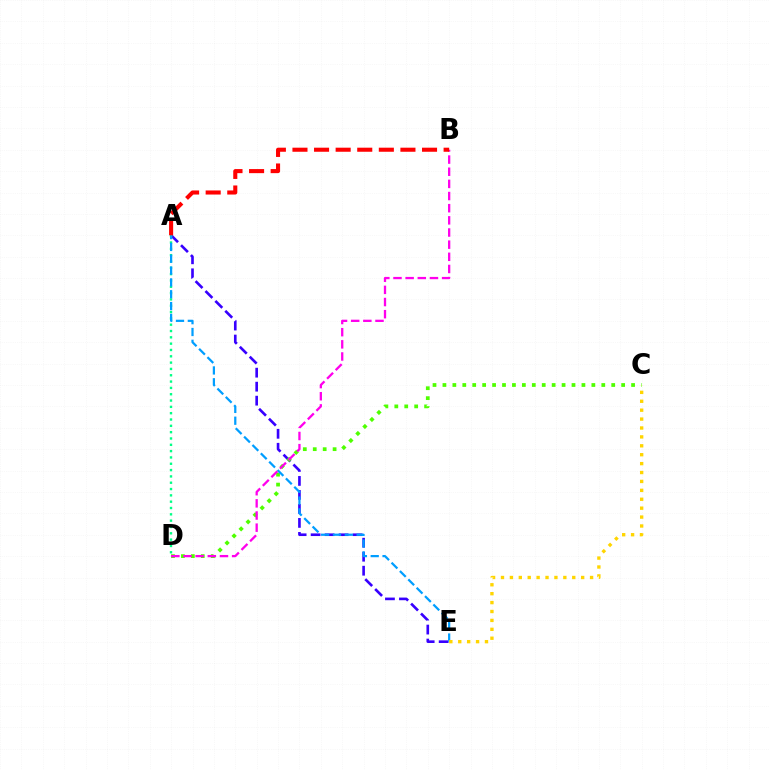{('A', 'E'): [{'color': '#3700ff', 'line_style': 'dashed', 'thickness': 1.9}, {'color': '#009eff', 'line_style': 'dashed', 'thickness': 1.61}], ('C', 'D'): [{'color': '#4fff00', 'line_style': 'dotted', 'thickness': 2.7}], ('A', 'D'): [{'color': '#00ff86', 'line_style': 'dotted', 'thickness': 1.72}], ('B', 'D'): [{'color': '#ff00ed', 'line_style': 'dashed', 'thickness': 1.65}], ('A', 'B'): [{'color': '#ff0000', 'line_style': 'dashed', 'thickness': 2.93}], ('C', 'E'): [{'color': '#ffd500', 'line_style': 'dotted', 'thickness': 2.42}]}